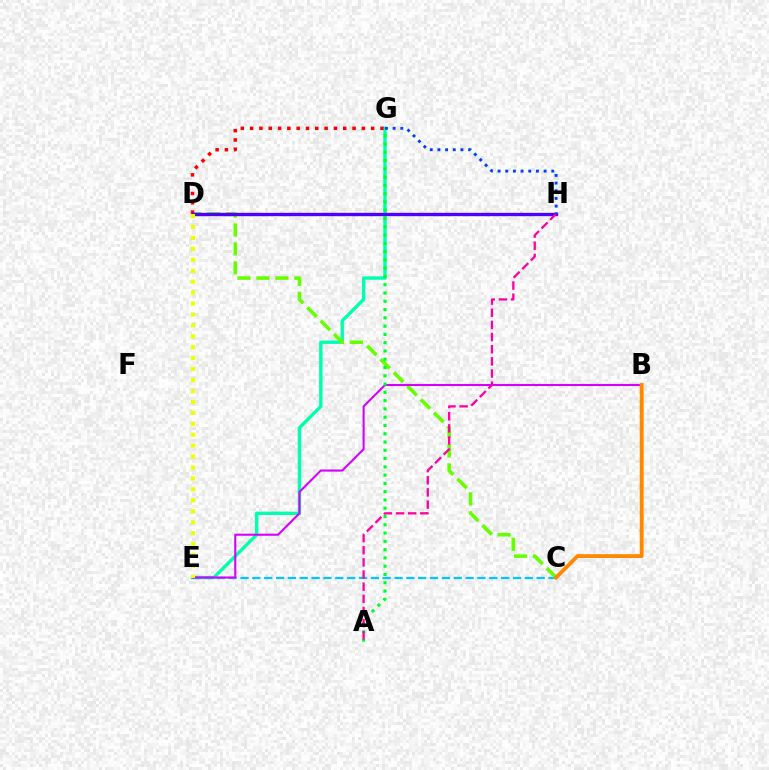{('E', 'G'): [{'color': '#00ffaf', 'line_style': 'solid', 'thickness': 2.44}], ('C', 'E'): [{'color': '#00c7ff', 'line_style': 'dashed', 'thickness': 1.61}], ('C', 'D'): [{'color': '#66ff00', 'line_style': 'dashed', 'thickness': 2.57}], ('D', 'G'): [{'color': '#ff0000', 'line_style': 'dotted', 'thickness': 2.53}], ('B', 'E'): [{'color': '#d600ff', 'line_style': 'solid', 'thickness': 1.51}], ('A', 'G'): [{'color': '#00ff27', 'line_style': 'dotted', 'thickness': 2.25}], ('D', 'H'): [{'color': '#4f00ff', 'line_style': 'solid', 'thickness': 2.42}], ('A', 'H'): [{'color': '#ff00a0', 'line_style': 'dashed', 'thickness': 1.65}], ('B', 'C'): [{'color': '#ff8800', 'line_style': 'solid', 'thickness': 2.77}], ('D', 'E'): [{'color': '#eeff00', 'line_style': 'dotted', 'thickness': 2.97}], ('G', 'H'): [{'color': '#003fff', 'line_style': 'dotted', 'thickness': 2.08}]}